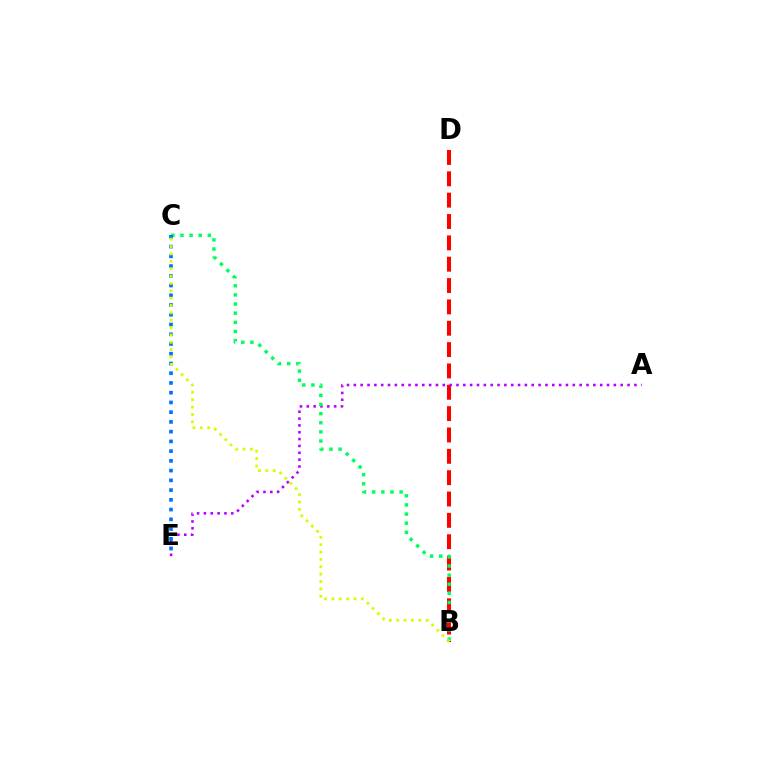{('B', 'D'): [{'color': '#ff0000', 'line_style': 'dashed', 'thickness': 2.9}], ('A', 'E'): [{'color': '#b900ff', 'line_style': 'dotted', 'thickness': 1.86}], ('B', 'C'): [{'color': '#00ff5c', 'line_style': 'dotted', 'thickness': 2.48}, {'color': '#d1ff00', 'line_style': 'dotted', 'thickness': 2.0}], ('C', 'E'): [{'color': '#0074ff', 'line_style': 'dotted', 'thickness': 2.65}]}